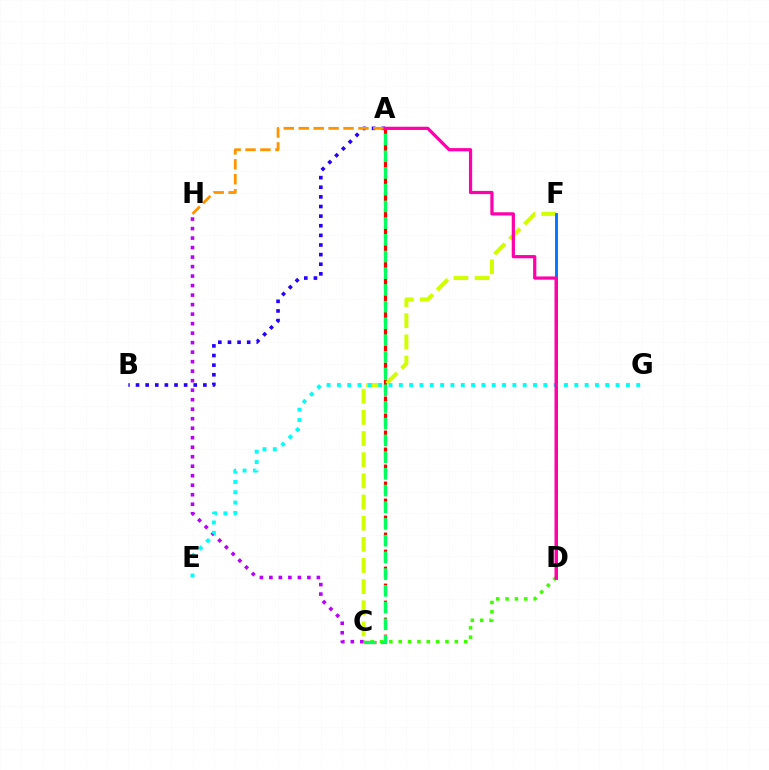{('A', 'B'): [{'color': '#2500ff', 'line_style': 'dotted', 'thickness': 2.61}], ('A', 'C'): [{'color': '#ff0000', 'line_style': 'dashed', 'thickness': 2.31}, {'color': '#00ff5c', 'line_style': 'dashed', 'thickness': 2.27}], ('C', 'D'): [{'color': '#3dff00', 'line_style': 'dotted', 'thickness': 2.54}], ('C', 'F'): [{'color': '#d1ff00', 'line_style': 'dashed', 'thickness': 2.87}], ('C', 'H'): [{'color': '#b900ff', 'line_style': 'dotted', 'thickness': 2.58}], ('D', 'F'): [{'color': '#0074ff', 'line_style': 'solid', 'thickness': 2.07}], ('E', 'G'): [{'color': '#00fff6', 'line_style': 'dotted', 'thickness': 2.8}], ('A', 'D'): [{'color': '#ff00ac', 'line_style': 'solid', 'thickness': 2.32}], ('A', 'H'): [{'color': '#ff9400', 'line_style': 'dashed', 'thickness': 2.03}]}